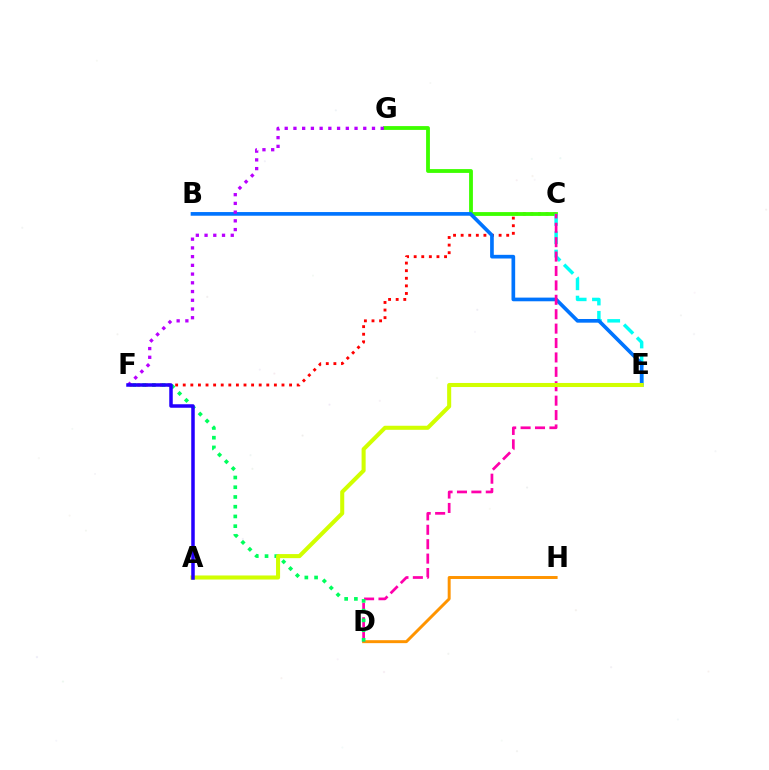{('C', 'F'): [{'color': '#ff0000', 'line_style': 'dotted', 'thickness': 2.06}], ('C', 'G'): [{'color': '#3dff00', 'line_style': 'solid', 'thickness': 2.75}], ('D', 'H'): [{'color': '#ff9400', 'line_style': 'solid', 'thickness': 2.13}], ('C', 'E'): [{'color': '#00fff6', 'line_style': 'dashed', 'thickness': 2.49}], ('B', 'E'): [{'color': '#0074ff', 'line_style': 'solid', 'thickness': 2.64}], ('F', 'G'): [{'color': '#b900ff', 'line_style': 'dotted', 'thickness': 2.37}], ('C', 'D'): [{'color': '#ff00ac', 'line_style': 'dashed', 'thickness': 1.96}], ('D', 'F'): [{'color': '#00ff5c', 'line_style': 'dotted', 'thickness': 2.64}], ('A', 'E'): [{'color': '#d1ff00', 'line_style': 'solid', 'thickness': 2.92}], ('A', 'F'): [{'color': '#2500ff', 'line_style': 'solid', 'thickness': 2.52}]}